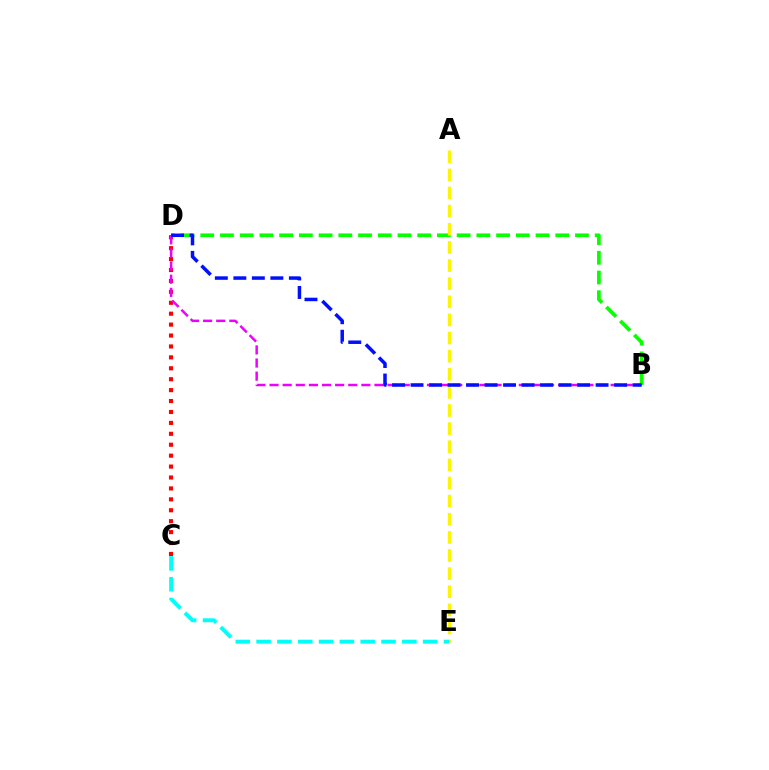{('C', 'D'): [{'color': '#ff0000', 'line_style': 'dotted', 'thickness': 2.97}], ('B', 'D'): [{'color': '#08ff00', 'line_style': 'dashed', 'thickness': 2.68}, {'color': '#ee00ff', 'line_style': 'dashed', 'thickness': 1.78}, {'color': '#0010ff', 'line_style': 'dashed', 'thickness': 2.51}], ('A', 'E'): [{'color': '#fcf500', 'line_style': 'dashed', 'thickness': 2.46}], ('C', 'E'): [{'color': '#00fff6', 'line_style': 'dashed', 'thickness': 2.83}]}